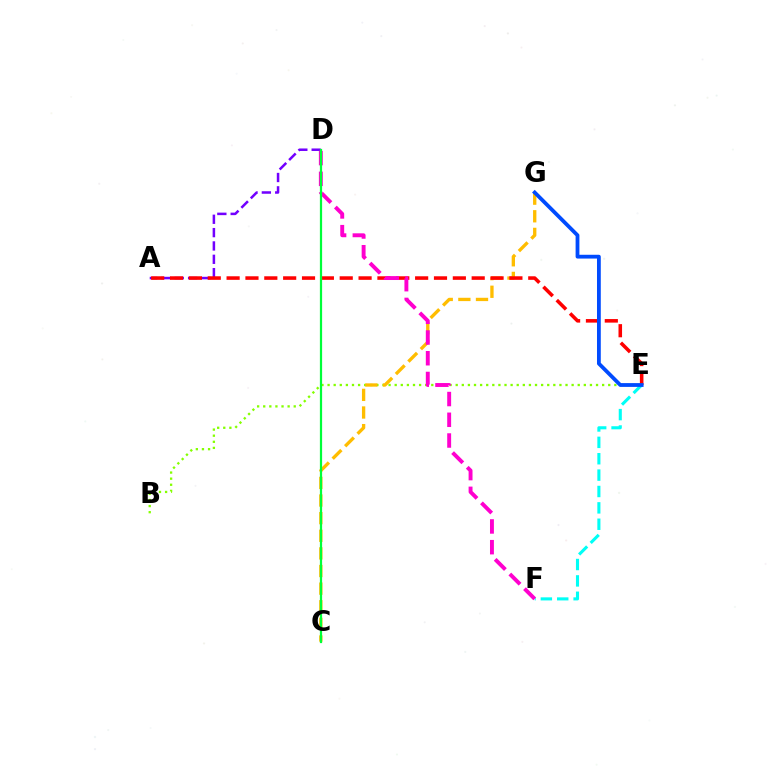{('A', 'D'): [{'color': '#7200ff', 'line_style': 'dashed', 'thickness': 1.81}], ('B', 'E'): [{'color': '#84ff00', 'line_style': 'dotted', 'thickness': 1.66}], ('C', 'G'): [{'color': '#ffbd00', 'line_style': 'dashed', 'thickness': 2.39}], ('E', 'F'): [{'color': '#00fff6', 'line_style': 'dashed', 'thickness': 2.22}], ('A', 'E'): [{'color': '#ff0000', 'line_style': 'dashed', 'thickness': 2.56}], ('E', 'G'): [{'color': '#004bff', 'line_style': 'solid', 'thickness': 2.73}], ('D', 'F'): [{'color': '#ff00cf', 'line_style': 'dashed', 'thickness': 2.82}], ('C', 'D'): [{'color': '#00ff39', 'line_style': 'solid', 'thickness': 1.6}]}